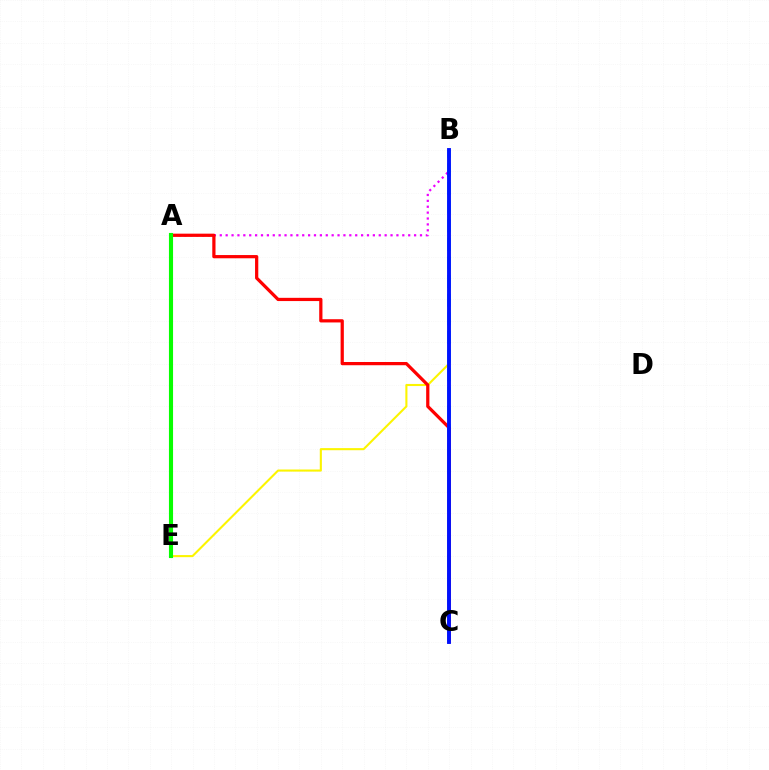{('A', 'B'): [{'color': '#ee00ff', 'line_style': 'dotted', 'thickness': 1.6}], ('B', 'E'): [{'color': '#fcf500', 'line_style': 'solid', 'thickness': 1.51}], ('B', 'C'): [{'color': '#00fff6', 'line_style': 'dashed', 'thickness': 2.53}, {'color': '#0010ff', 'line_style': 'solid', 'thickness': 2.79}], ('A', 'C'): [{'color': '#ff0000', 'line_style': 'solid', 'thickness': 2.33}], ('A', 'E'): [{'color': '#08ff00', 'line_style': 'solid', 'thickness': 2.96}]}